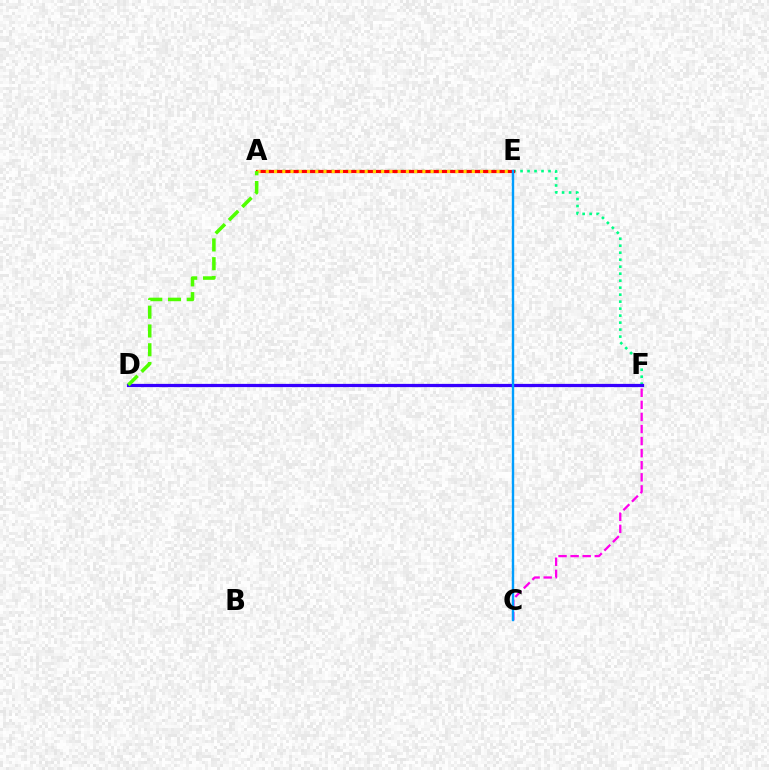{('A', 'F'): [{'color': '#00ff86', 'line_style': 'dotted', 'thickness': 1.9}], ('A', 'E'): [{'color': '#ff0000', 'line_style': 'solid', 'thickness': 2.31}, {'color': '#ffd500', 'line_style': 'dotted', 'thickness': 2.24}], ('C', 'F'): [{'color': '#ff00ed', 'line_style': 'dashed', 'thickness': 1.64}], ('D', 'F'): [{'color': '#3700ff', 'line_style': 'solid', 'thickness': 2.32}], ('A', 'D'): [{'color': '#4fff00', 'line_style': 'dashed', 'thickness': 2.55}], ('C', 'E'): [{'color': '#009eff', 'line_style': 'solid', 'thickness': 1.72}]}